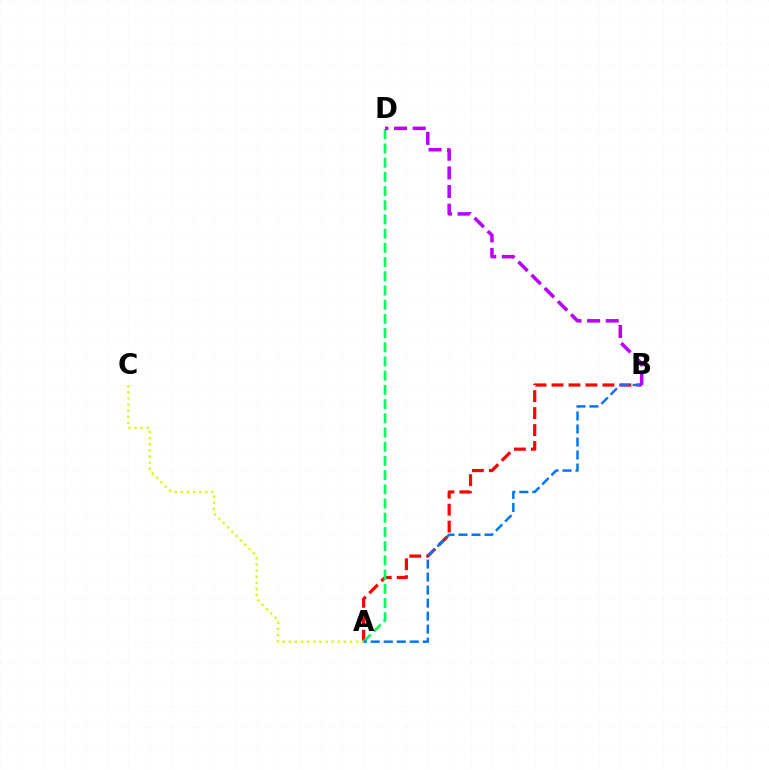{('A', 'B'): [{'color': '#ff0000', 'line_style': 'dashed', 'thickness': 2.3}, {'color': '#0074ff', 'line_style': 'dashed', 'thickness': 1.77}], ('A', 'D'): [{'color': '#00ff5c', 'line_style': 'dashed', 'thickness': 1.93}], ('A', 'C'): [{'color': '#d1ff00', 'line_style': 'dotted', 'thickness': 1.66}], ('B', 'D'): [{'color': '#b900ff', 'line_style': 'dashed', 'thickness': 2.53}]}